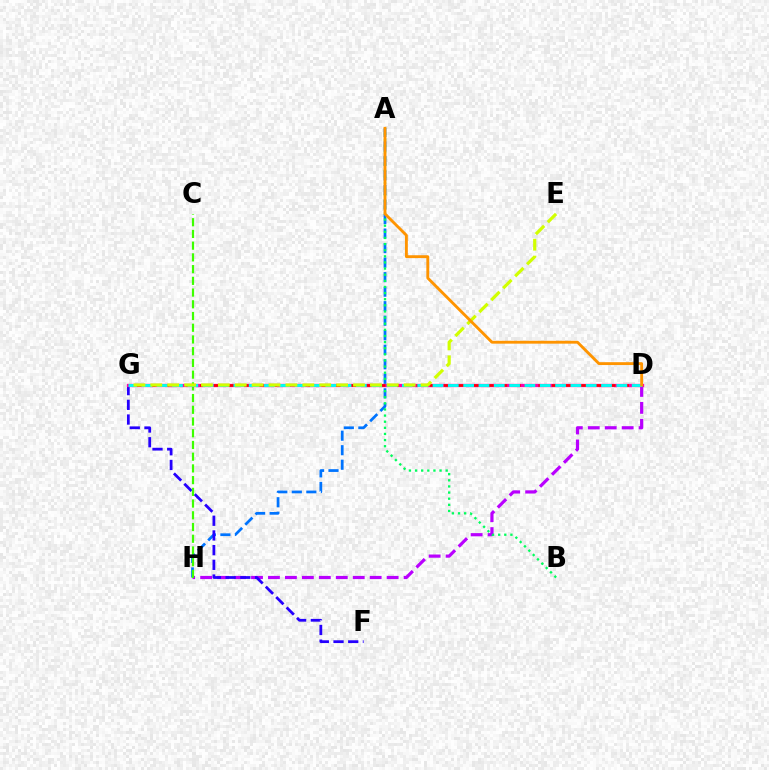{('A', 'H'): [{'color': '#0074ff', 'line_style': 'dashed', 'thickness': 1.97}], ('D', 'H'): [{'color': '#b900ff', 'line_style': 'dashed', 'thickness': 2.3}], ('F', 'G'): [{'color': '#2500ff', 'line_style': 'dashed', 'thickness': 2.0}], ('A', 'B'): [{'color': '#00ff5c', 'line_style': 'dotted', 'thickness': 1.66}], ('C', 'H'): [{'color': '#3dff00', 'line_style': 'dashed', 'thickness': 1.59}], ('D', 'G'): [{'color': '#ff00ac', 'line_style': 'solid', 'thickness': 2.38}, {'color': '#ff0000', 'line_style': 'dashed', 'thickness': 1.84}, {'color': '#00fff6', 'line_style': 'dashed', 'thickness': 2.08}], ('E', 'G'): [{'color': '#d1ff00', 'line_style': 'dashed', 'thickness': 2.29}], ('A', 'D'): [{'color': '#ff9400', 'line_style': 'solid', 'thickness': 2.06}]}